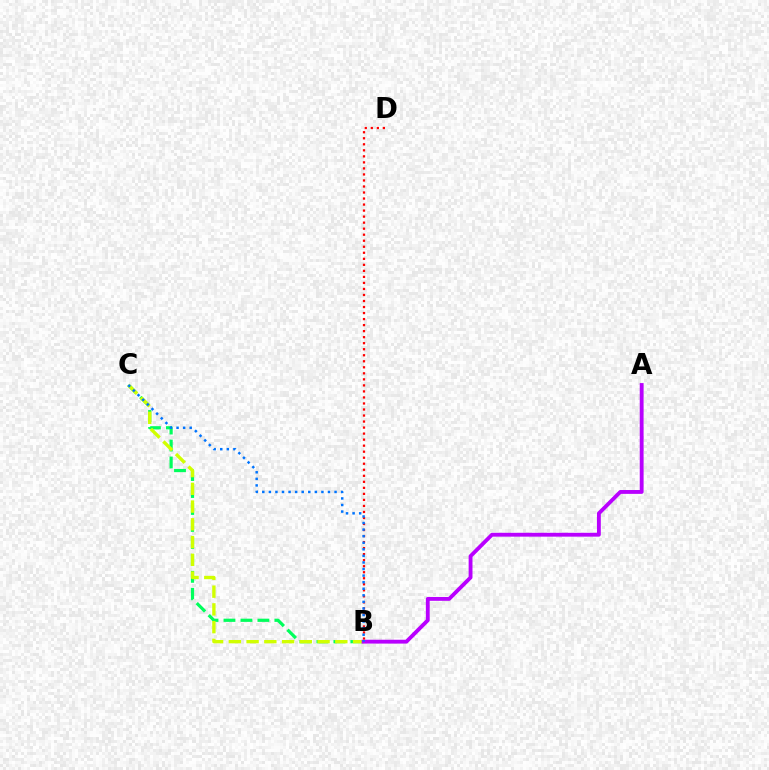{('B', 'C'): [{'color': '#00ff5c', 'line_style': 'dashed', 'thickness': 2.31}, {'color': '#d1ff00', 'line_style': 'dashed', 'thickness': 2.41}, {'color': '#0074ff', 'line_style': 'dotted', 'thickness': 1.79}], ('B', 'D'): [{'color': '#ff0000', 'line_style': 'dotted', 'thickness': 1.64}], ('A', 'B'): [{'color': '#b900ff', 'line_style': 'solid', 'thickness': 2.77}]}